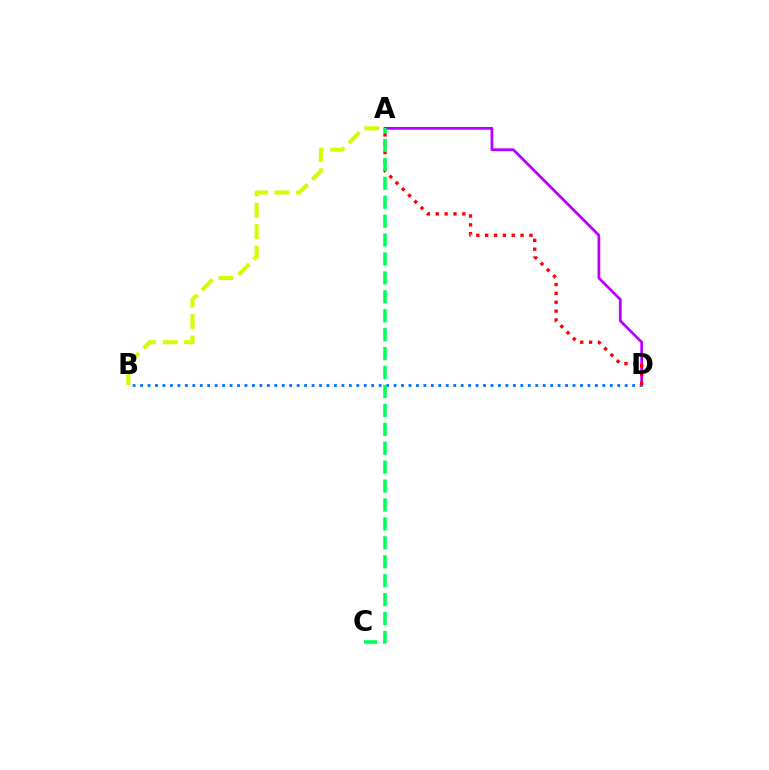{('A', 'D'): [{'color': '#b900ff', 'line_style': 'solid', 'thickness': 1.97}, {'color': '#ff0000', 'line_style': 'dotted', 'thickness': 2.4}], ('B', 'D'): [{'color': '#0074ff', 'line_style': 'dotted', 'thickness': 2.03}], ('A', 'B'): [{'color': '#d1ff00', 'line_style': 'dashed', 'thickness': 2.92}], ('A', 'C'): [{'color': '#00ff5c', 'line_style': 'dashed', 'thickness': 2.57}]}